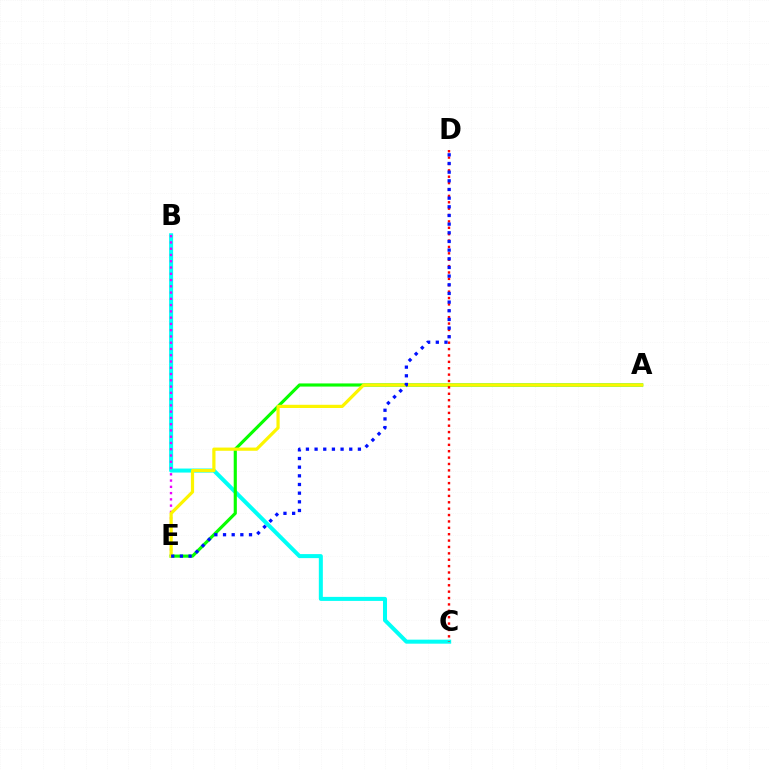{('B', 'C'): [{'color': '#00fff6', 'line_style': 'solid', 'thickness': 2.9}], ('B', 'E'): [{'color': '#ee00ff', 'line_style': 'dotted', 'thickness': 1.7}], ('A', 'E'): [{'color': '#08ff00', 'line_style': 'solid', 'thickness': 2.26}, {'color': '#fcf500', 'line_style': 'solid', 'thickness': 2.31}], ('C', 'D'): [{'color': '#ff0000', 'line_style': 'dotted', 'thickness': 1.73}], ('D', 'E'): [{'color': '#0010ff', 'line_style': 'dotted', 'thickness': 2.35}]}